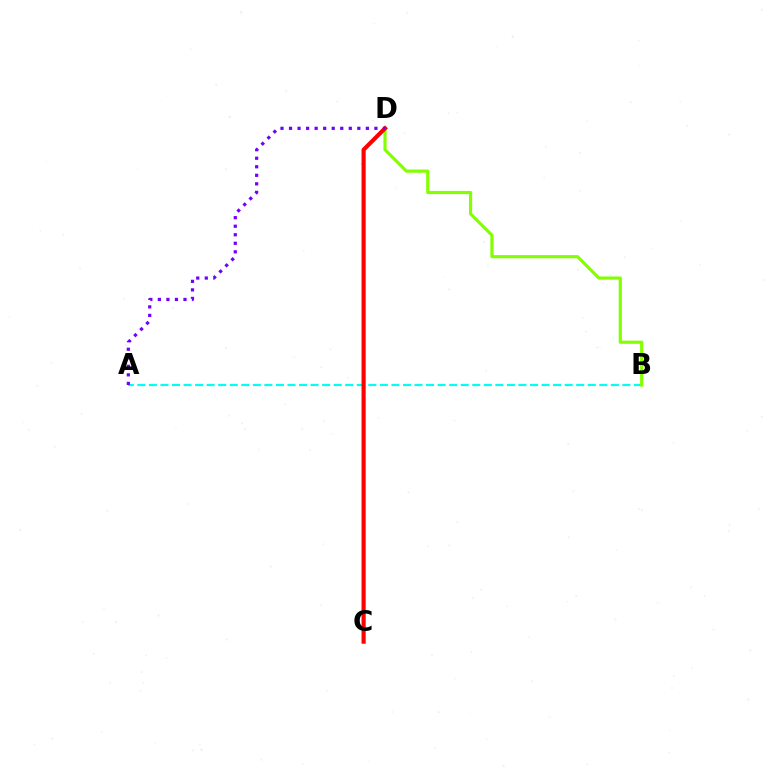{('A', 'B'): [{'color': '#00fff6', 'line_style': 'dashed', 'thickness': 1.57}], ('B', 'D'): [{'color': '#84ff00', 'line_style': 'solid', 'thickness': 2.29}], ('C', 'D'): [{'color': '#ff0000', 'line_style': 'solid', 'thickness': 2.99}], ('A', 'D'): [{'color': '#7200ff', 'line_style': 'dotted', 'thickness': 2.32}]}